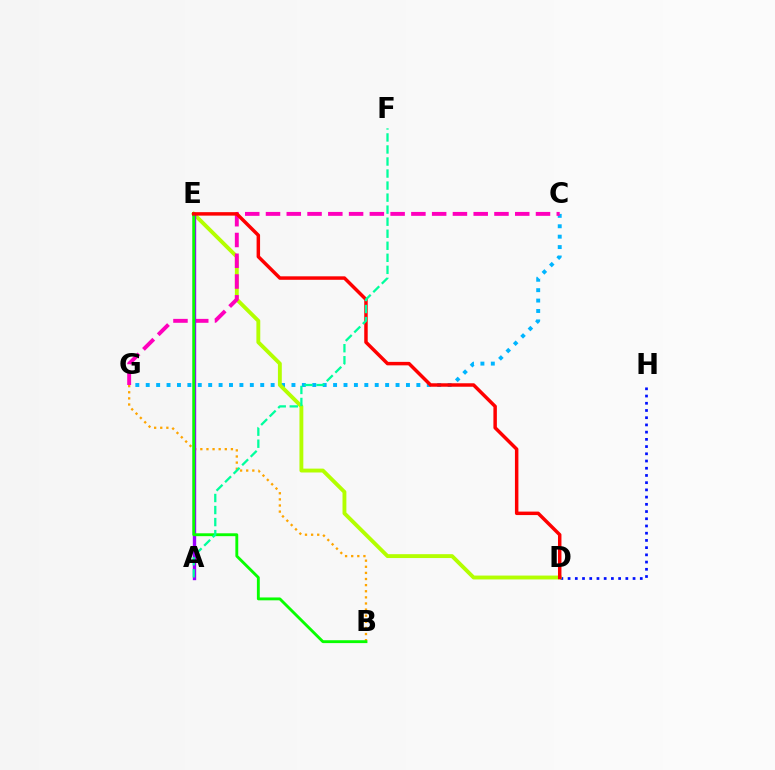{('D', 'H'): [{'color': '#0010ff', 'line_style': 'dotted', 'thickness': 1.96}], ('B', 'G'): [{'color': '#ffa500', 'line_style': 'dotted', 'thickness': 1.66}], ('C', 'G'): [{'color': '#00b5ff', 'line_style': 'dotted', 'thickness': 2.83}, {'color': '#ff00bd', 'line_style': 'dashed', 'thickness': 2.82}], ('D', 'E'): [{'color': '#b3ff00', 'line_style': 'solid', 'thickness': 2.79}, {'color': '#ff0000', 'line_style': 'solid', 'thickness': 2.5}], ('A', 'E'): [{'color': '#9b00ff', 'line_style': 'solid', 'thickness': 2.43}], ('B', 'E'): [{'color': '#08ff00', 'line_style': 'solid', 'thickness': 2.07}], ('A', 'F'): [{'color': '#00ff9d', 'line_style': 'dashed', 'thickness': 1.64}]}